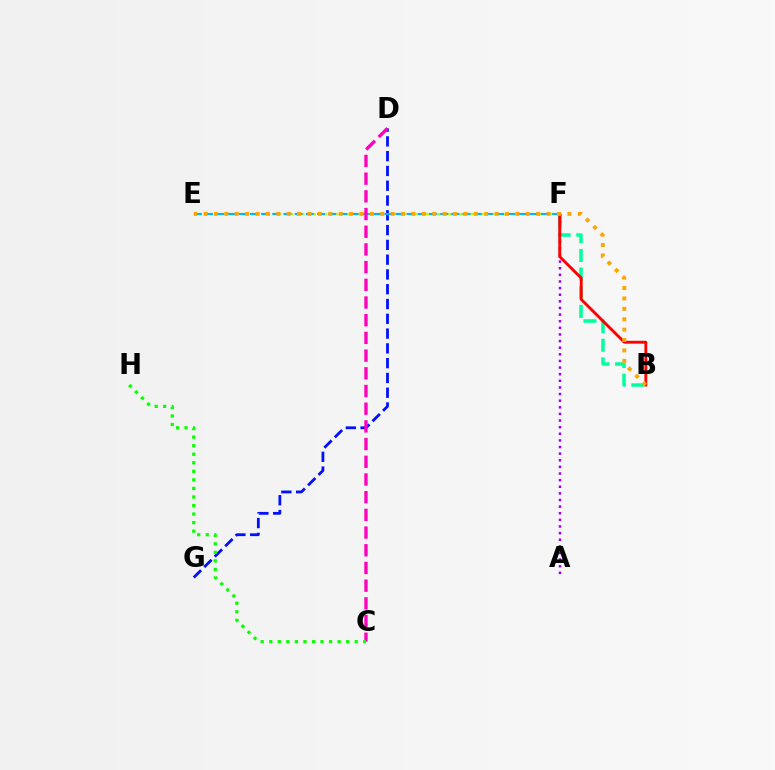{('D', 'G'): [{'color': '#0010ff', 'line_style': 'dashed', 'thickness': 2.01}], ('B', 'F'): [{'color': '#00ff9d', 'line_style': 'dashed', 'thickness': 2.53}, {'color': '#ff0000', 'line_style': 'solid', 'thickness': 2.07}], ('E', 'F'): [{'color': '#b3ff00', 'line_style': 'dashed', 'thickness': 1.55}, {'color': '#00b5ff', 'line_style': 'dashed', 'thickness': 1.52}], ('C', 'D'): [{'color': '#ff00bd', 'line_style': 'dashed', 'thickness': 2.4}], ('A', 'F'): [{'color': '#9b00ff', 'line_style': 'dotted', 'thickness': 1.8}], ('C', 'H'): [{'color': '#08ff00', 'line_style': 'dotted', 'thickness': 2.32}], ('B', 'E'): [{'color': '#ffa500', 'line_style': 'dotted', 'thickness': 2.82}]}